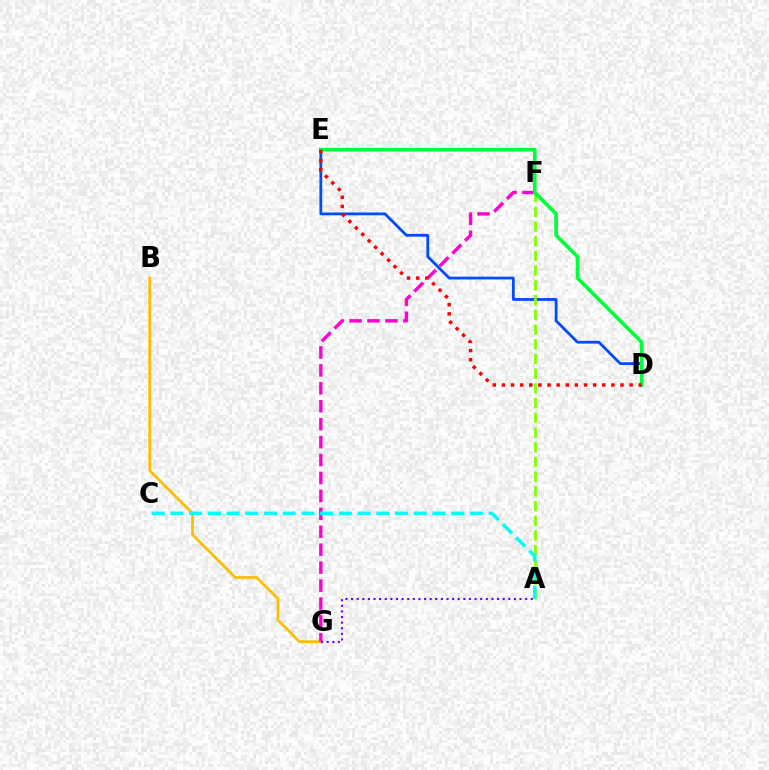{('B', 'G'): [{'color': '#ffbd00', 'line_style': 'solid', 'thickness': 1.96}], ('F', 'G'): [{'color': '#ff00cf', 'line_style': 'dashed', 'thickness': 2.44}], ('D', 'E'): [{'color': '#004bff', 'line_style': 'solid', 'thickness': 2.01}, {'color': '#00ff39', 'line_style': 'solid', 'thickness': 2.62}, {'color': '#ff0000', 'line_style': 'dotted', 'thickness': 2.48}], ('A', 'F'): [{'color': '#84ff00', 'line_style': 'dashed', 'thickness': 2.0}], ('A', 'G'): [{'color': '#7200ff', 'line_style': 'dotted', 'thickness': 1.53}], ('A', 'C'): [{'color': '#00fff6', 'line_style': 'dashed', 'thickness': 2.54}]}